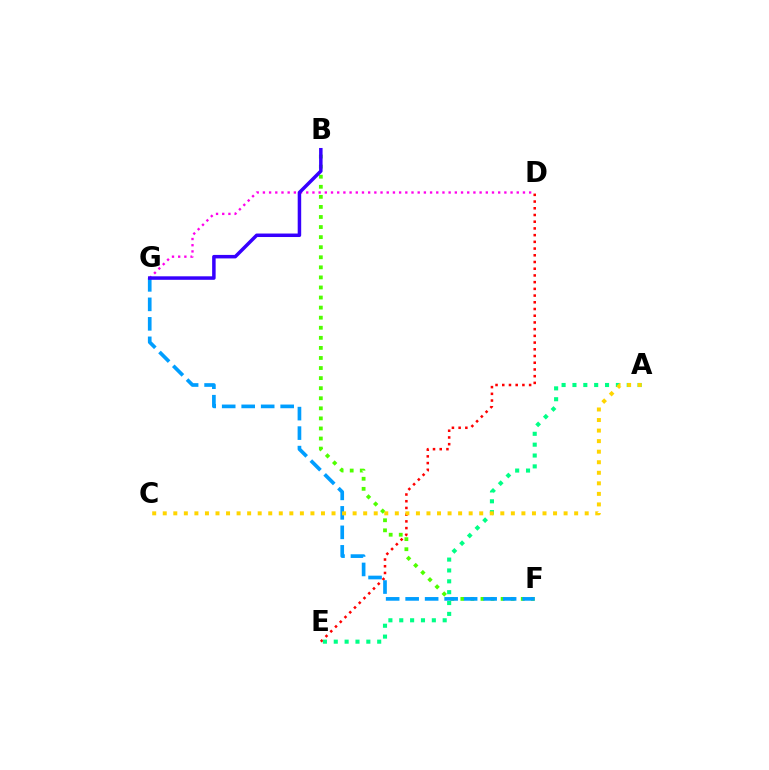{('D', 'E'): [{'color': '#ff0000', 'line_style': 'dotted', 'thickness': 1.82}], ('B', 'F'): [{'color': '#4fff00', 'line_style': 'dotted', 'thickness': 2.74}], ('A', 'E'): [{'color': '#00ff86', 'line_style': 'dotted', 'thickness': 2.95}], ('F', 'G'): [{'color': '#009eff', 'line_style': 'dashed', 'thickness': 2.65}], ('D', 'G'): [{'color': '#ff00ed', 'line_style': 'dotted', 'thickness': 1.68}], ('B', 'G'): [{'color': '#3700ff', 'line_style': 'solid', 'thickness': 2.52}], ('A', 'C'): [{'color': '#ffd500', 'line_style': 'dotted', 'thickness': 2.87}]}